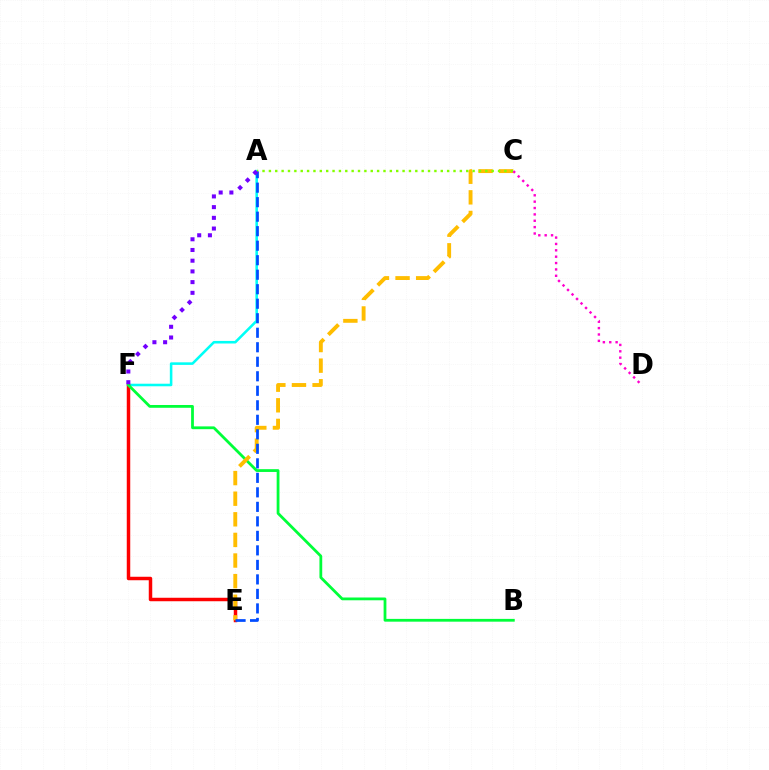{('A', 'F'): [{'color': '#00fff6', 'line_style': 'solid', 'thickness': 1.85}, {'color': '#7200ff', 'line_style': 'dotted', 'thickness': 2.91}], ('E', 'F'): [{'color': '#ff0000', 'line_style': 'solid', 'thickness': 2.5}], ('B', 'F'): [{'color': '#00ff39', 'line_style': 'solid', 'thickness': 2.0}], ('C', 'E'): [{'color': '#ffbd00', 'line_style': 'dashed', 'thickness': 2.8}], ('A', 'C'): [{'color': '#84ff00', 'line_style': 'dotted', 'thickness': 1.73}], ('A', 'E'): [{'color': '#004bff', 'line_style': 'dashed', 'thickness': 1.97}], ('C', 'D'): [{'color': '#ff00cf', 'line_style': 'dotted', 'thickness': 1.73}]}